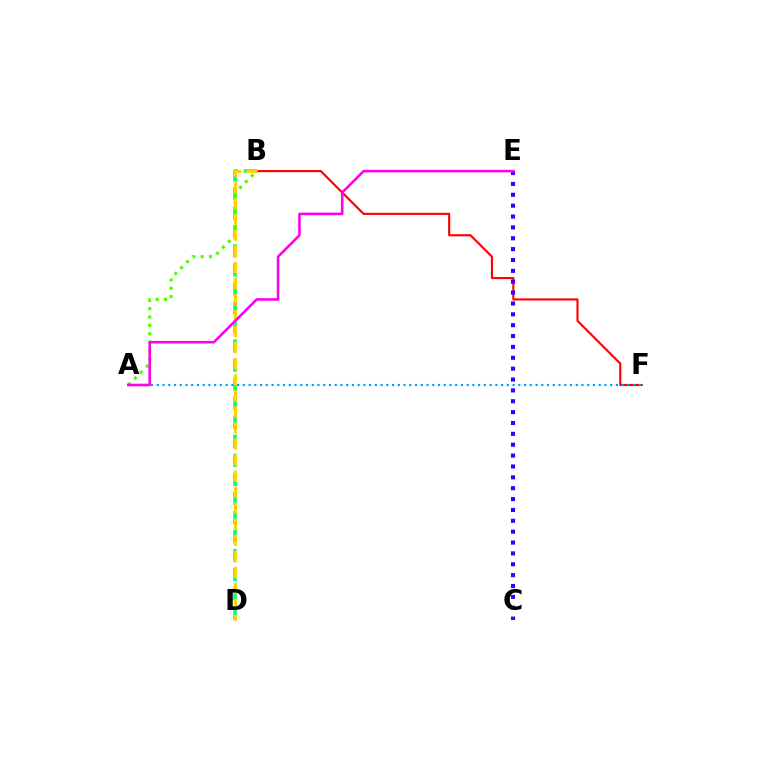{('B', 'F'): [{'color': '#ff0000', 'line_style': 'solid', 'thickness': 1.53}], ('B', 'D'): [{'color': '#00ff86', 'line_style': 'dashed', 'thickness': 2.59}, {'color': '#ffd500', 'line_style': 'dashed', 'thickness': 2.18}], ('A', 'B'): [{'color': '#4fff00', 'line_style': 'dotted', 'thickness': 2.27}], ('A', 'F'): [{'color': '#009eff', 'line_style': 'dotted', 'thickness': 1.56}], ('C', 'E'): [{'color': '#3700ff', 'line_style': 'dotted', 'thickness': 2.95}], ('A', 'E'): [{'color': '#ff00ed', 'line_style': 'solid', 'thickness': 1.86}]}